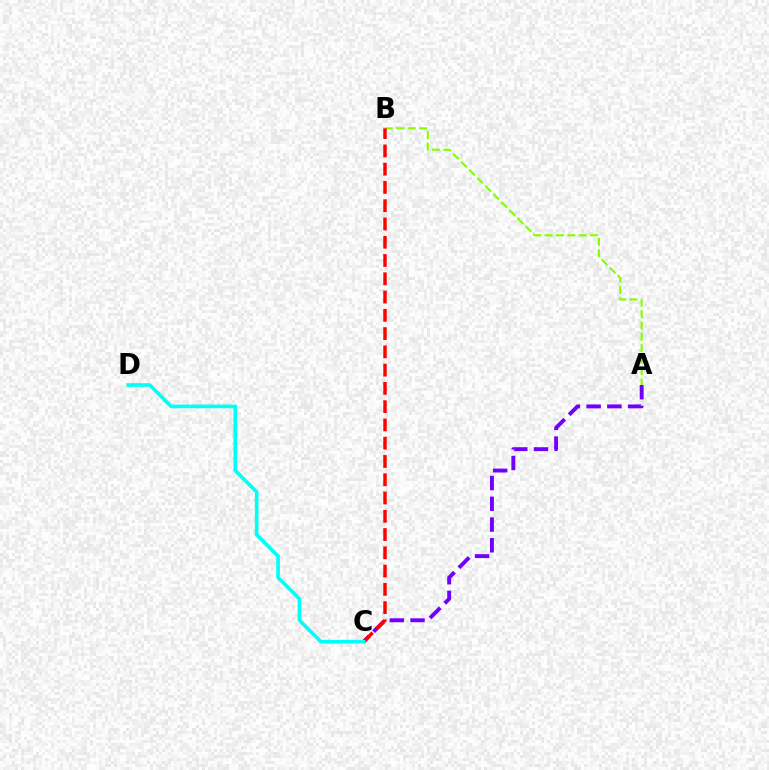{('A', 'B'): [{'color': '#84ff00', 'line_style': 'dashed', 'thickness': 1.55}], ('A', 'C'): [{'color': '#7200ff', 'line_style': 'dashed', 'thickness': 2.82}], ('B', 'C'): [{'color': '#ff0000', 'line_style': 'dashed', 'thickness': 2.48}], ('C', 'D'): [{'color': '#00fff6', 'line_style': 'solid', 'thickness': 2.62}]}